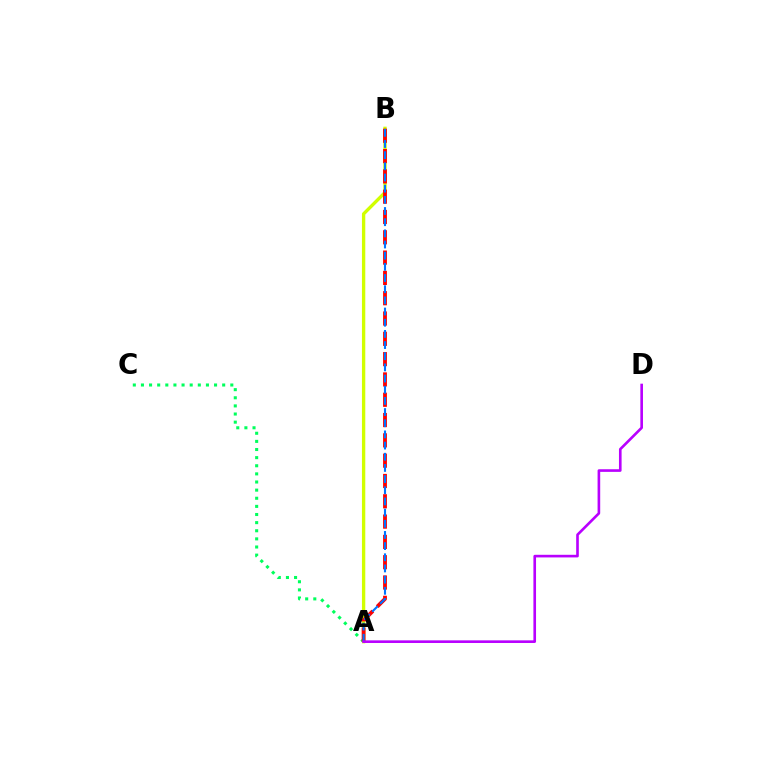{('A', 'C'): [{'color': '#00ff5c', 'line_style': 'dotted', 'thickness': 2.21}], ('A', 'B'): [{'color': '#d1ff00', 'line_style': 'solid', 'thickness': 2.4}, {'color': '#ff0000', 'line_style': 'dashed', 'thickness': 2.76}, {'color': '#0074ff', 'line_style': 'dashed', 'thickness': 1.52}], ('A', 'D'): [{'color': '#b900ff', 'line_style': 'solid', 'thickness': 1.89}]}